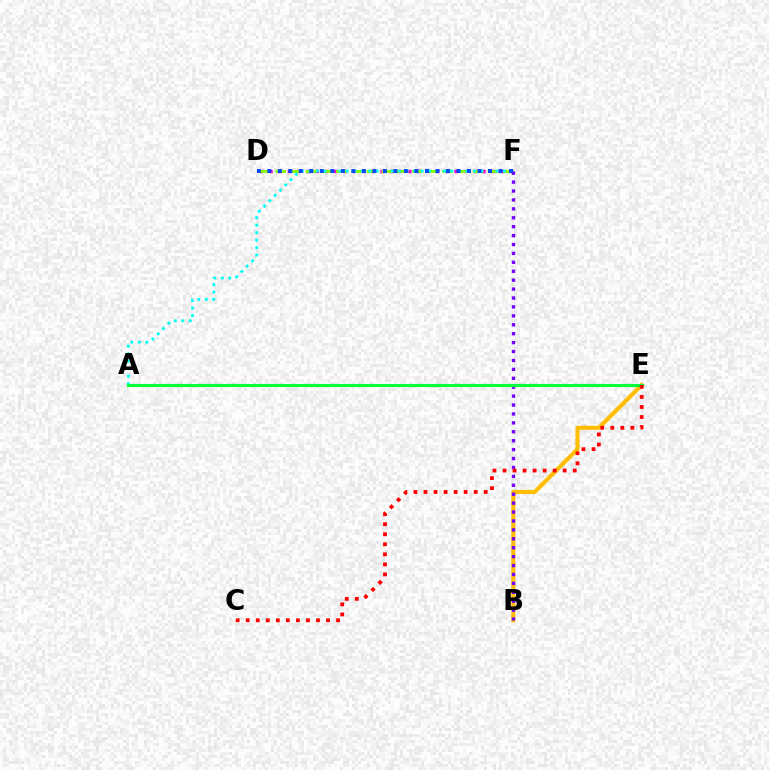{('D', 'F'): [{'color': '#ff00cf', 'line_style': 'dotted', 'thickness': 2.52}, {'color': '#84ff00', 'line_style': 'dashed', 'thickness': 2.06}, {'color': '#004bff', 'line_style': 'dotted', 'thickness': 2.86}], ('B', 'E'): [{'color': '#ffbd00', 'line_style': 'solid', 'thickness': 2.93}], ('A', 'F'): [{'color': '#00fff6', 'line_style': 'dotted', 'thickness': 2.03}], ('B', 'F'): [{'color': '#7200ff', 'line_style': 'dotted', 'thickness': 2.42}], ('A', 'E'): [{'color': '#00ff39', 'line_style': 'solid', 'thickness': 2.25}], ('C', 'E'): [{'color': '#ff0000', 'line_style': 'dotted', 'thickness': 2.73}]}